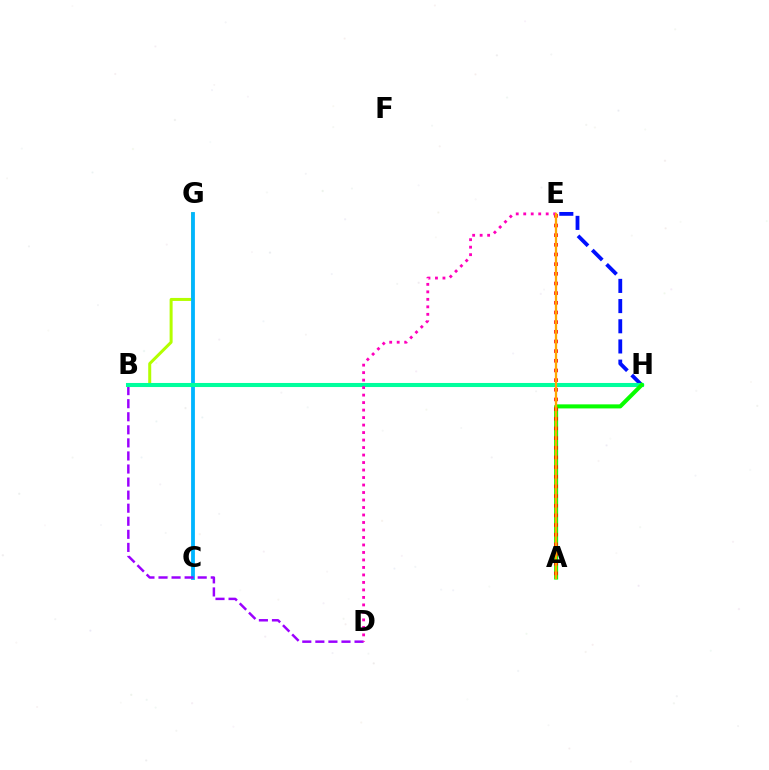{('B', 'G'): [{'color': '#b3ff00', 'line_style': 'solid', 'thickness': 2.16}], ('C', 'G'): [{'color': '#00b5ff', 'line_style': 'solid', 'thickness': 2.74}], ('E', 'H'): [{'color': '#0010ff', 'line_style': 'dashed', 'thickness': 2.74}], ('B', 'D'): [{'color': '#9b00ff', 'line_style': 'dashed', 'thickness': 1.77}], ('B', 'H'): [{'color': '#00ff9d', 'line_style': 'solid', 'thickness': 2.92}], ('A', 'H'): [{'color': '#08ff00', 'line_style': 'solid', 'thickness': 2.92}], ('A', 'E'): [{'color': '#ff0000', 'line_style': 'dotted', 'thickness': 2.63}, {'color': '#ffa500', 'line_style': 'solid', 'thickness': 1.64}], ('D', 'E'): [{'color': '#ff00bd', 'line_style': 'dotted', 'thickness': 2.04}]}